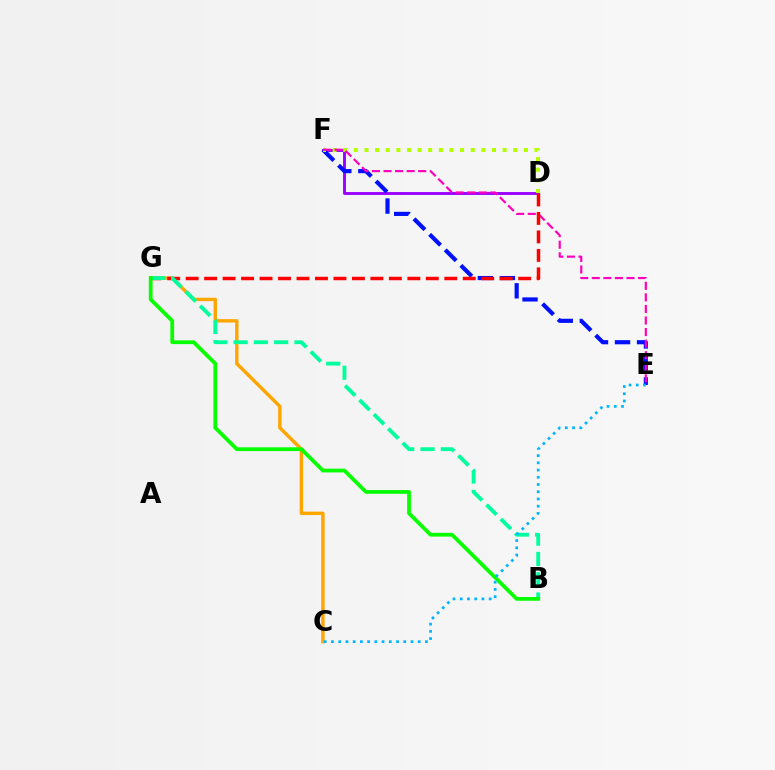{('D', 'F'): [{'color': '#9b00ff', 'line_style': 'solid', 'thickness': 2.08}, {'color': '#b3ff00', 'line_style': 'dotted', 'thickness': 2.89}], ('E', 'F'): [{'color': '#0010ff', 'line_style': 'dashed', 'thickness': 2.99}, {'color': '#ff00bd', 'line_style': 'dashed', 'thickness': 1.57}], ('C', 'G'): [{'color': '#ffa500', 'line_style': 'solid', 'thickness': 2.45}], ('D', 'G'): [{'color': '#ff0000', 'line_style': 'dashed', 'thickness': 2.51}], ('B', 'G'): [{'color': '#00ff9d', 'line_style': 'dashed', 'thickness': 2.76}, {'color': '#08ff00', 'line_style': 'solid', 'thickness': 2.71}], ('C', 'E'): [{'color': '#00b5ff', 'line_style': 'dotted', 'thickness': 1.96}]}